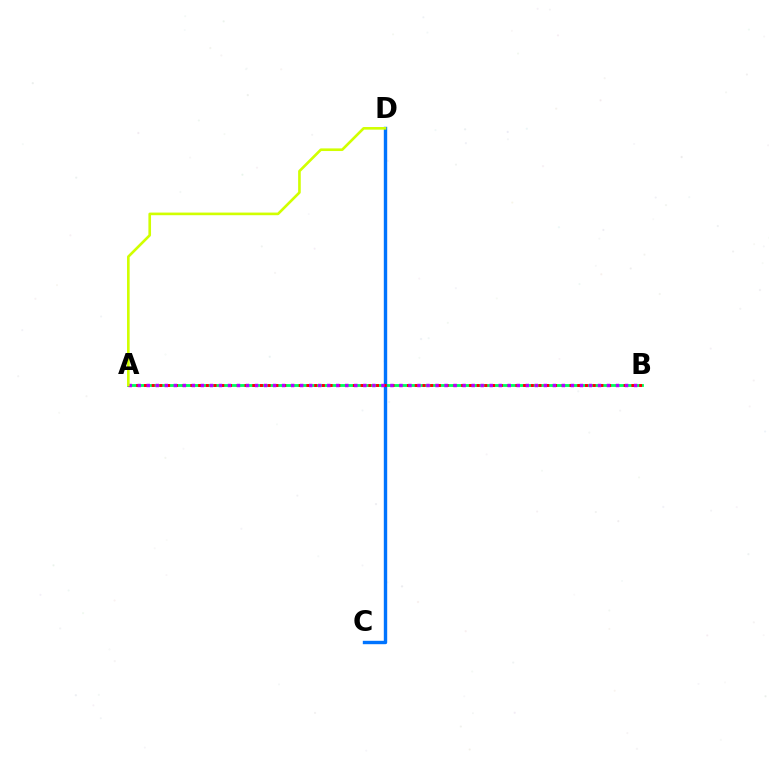{('A', 'B'): [{'color': '#00ff5c', 'line_style': 'solid', 'thickness': 2.04}, {'color': '#ff0000', 'line_style': 'dotted', 'thickness': 2.1}, {'color': '#b900ff', 'line_style': 'dotted', 'thickness': 2.45}], ('C', 'D'): [{'color': '#0074ff', 'line_style': 'solid', 'thickness': 2.44}], ('A', 'D'): [{'color': '#d1ff00', 'line_style': 'solid', 'thickness': 1.89}]}